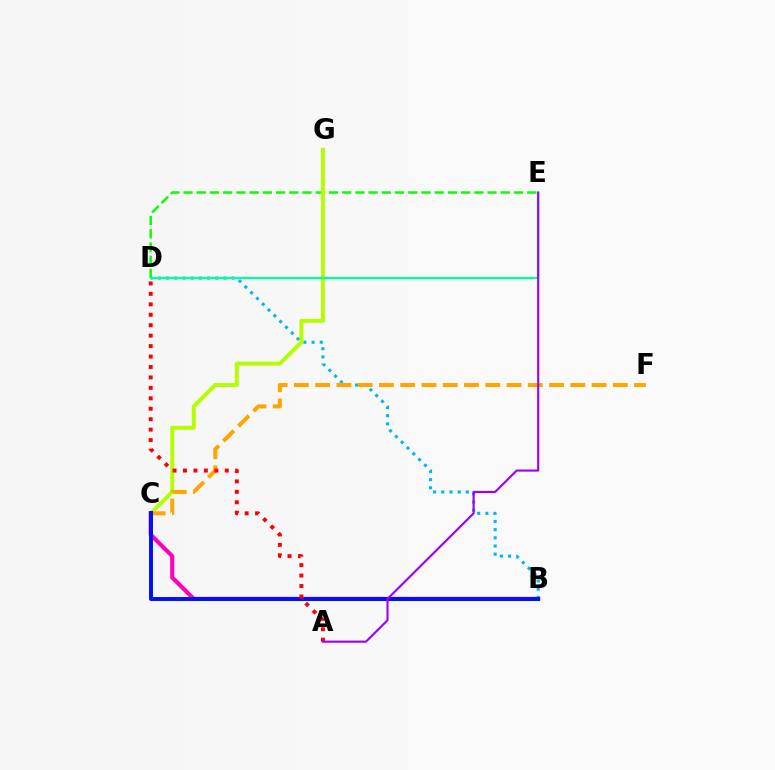{('D', 'E'): [{'color': '#08ff00', 'line_style': 'dashed', 'thickness': 1.8}, {'color': '#00ff9d', 'line_style': 'solid', 'thickness': 1.61}], ('B', 'C'): [{'color': '#ff00bd', 'line_style': 'solid', 'thickness': 2.97}, {'color': '#0010ff', 'line_style': 'solid', 'thickness': 2.84}], ('B', 'D'): [{'color': '#00b5ff', 'line_style': 'dotted', 'thickness': 2.22}], ('C', 'G'): [{'color': '#b3ff00', 'line_style': 'solid', 'thickness': 2.84}], ('C', 'F'): [{'color': '#ffa500', 'line_style': 'dashed', 'thickness': 2.89}], ('A', 'D'): [{'color': '#ff0000', 'line_style': 'dotted', 'thickness': 2.84}], ('A', 'E'): [{'color': '#9b00ff', 'line_style': 'solid', 'thickness': 1.53}]}